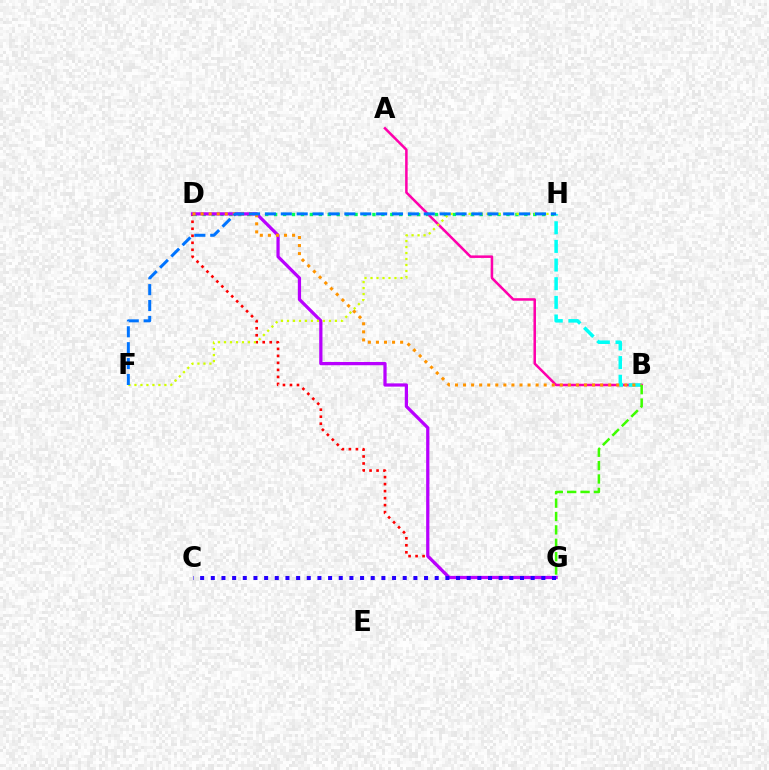{('D', 'G'): [{'color': '#ff0000', 'line_style': 'dotted', 'thickness': 1.9}, {'color': '#b900ff', 'line_style': 'solid', 'thickness': 2.33}], ('D', 'H'): [{'color': '#00ff5c', 'line_style': 'dotted', 'thickness': 2.43}], ('A', 'B'): [{'color': '#ff00ac', 'line_style': 'solid', 'thickness': 1.82}], ('B', 'H'): [{'color': '#00fff6', 'line_style': 'dashed', 'thickness': 2.53}], ('C', 'G'): [{'color': '#2500ff', 'line_style': 'dotted', 'thickness': 2.9}], ('B', 'D'): [{'color': '#ff9400', 'line_style': 'dotted', 'thickness': 2.19}], ('F', 'H'): [{'color': '#d1ff00', 'line_style': 'dotted', 'thickness': 1.63}, {'color': '#0074ff', 'line_style': 'dashed', 'thickness': 2.16}], ('B', 'G'): [{'color': '#3dff00', 'line_style': 'dashed', 'thickness': 1.82}]}